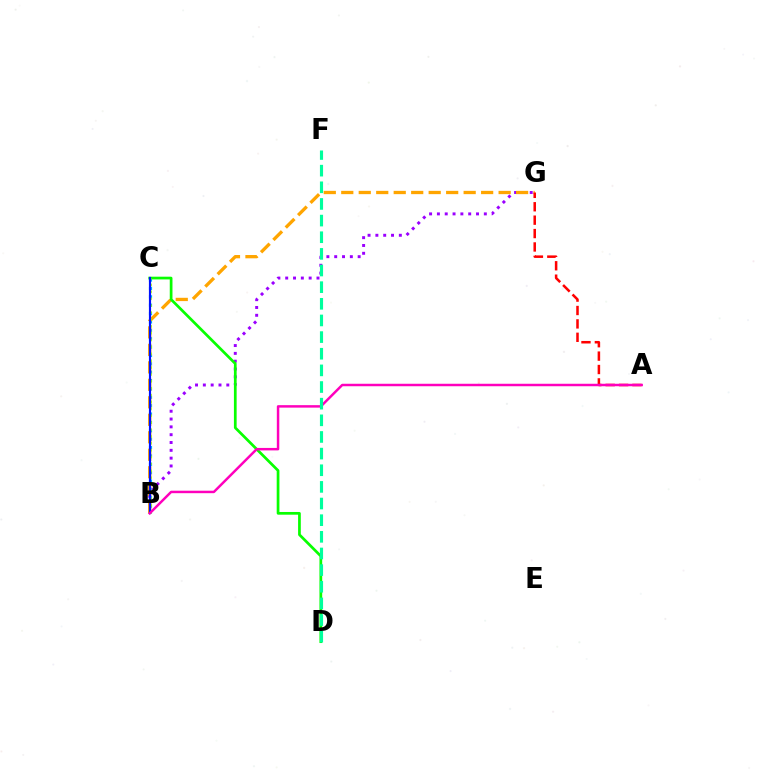{('B', 'G'): [{'color': '#9b00ff', 'line_style': 'dotted', 'thickness': 2.12}, {'color': '#ffa500', 'line_style': 'dashed', 'thickness': 2.38}], ('B', 'C'): [{'color': '#00b5ff', 'line_style': 'dotted', 'thickness': 2.27}, {'color': '#b3ff00', 'line_style': 'dotted', 'thickness': 1.87}, {'color': '#0010ff', 'line_style': 'solid', 'thickness': 1.56}], ('C', 'D'): [{'color': '#08ff00', 'line_style': 'solid', 'thickness': 1.96}], ('A', 'G'): [{'color': '#ff0000', 'line_style': 'dashed', 'thickness': 1.82}], ('A', 'B'): [{'color': '#ff00bd', 'line_style': 'solid', 'thickness': 1.78}], ('D', 'F'): [{'color': '#00ff9d', 'line_style': 'dashed', 'thickness': 2.26}]}